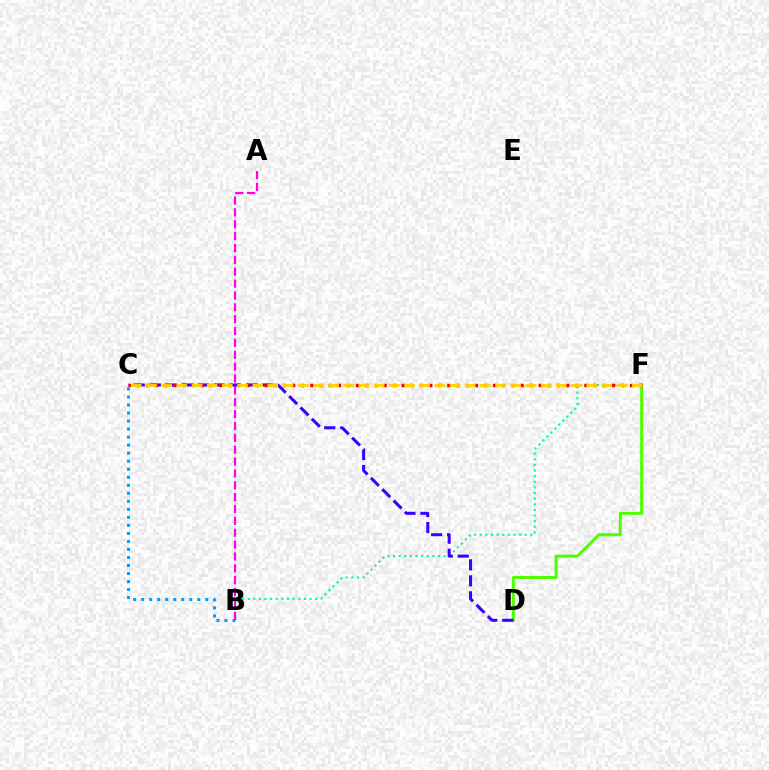{('B', 'F'): [{'color': '#00ff86', 'line_style': 'dotted', 'thickness': 1.53}], ('D', 'F'): [{'color': '#4fff00', 'line_style': 'solid', 'thickness': 2.17}], ('B', 'C'): [{'color': '#009eff', 'line_style': 'dotted', 'thickness': 2.18}], ('A', 'B'): [{'color': '#ff00ed', 'line_style': 'dashed', 'thickness': 1.61}], ('C', 'D'): [{'color': '#3700ff', 'line_style': 'dashed', 'thickness': 2.18}], ('C', 'F'): [{'color': '#ff0000', 'line_style': 'dotted', 'thickness': 2.48}, {'color': '#ffd500', 'line_style': 'dashed', 'thickness': 2.06}]}